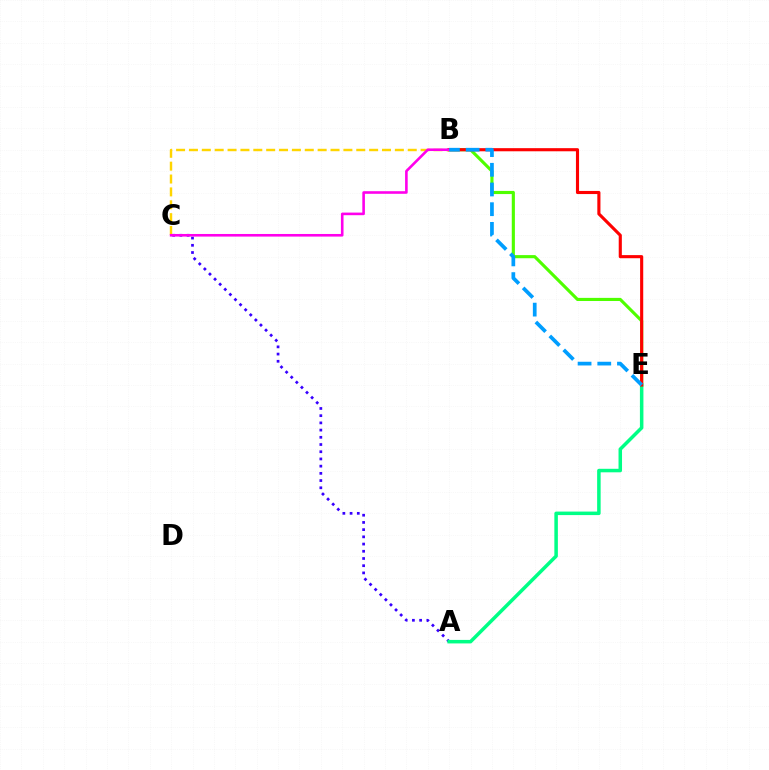{('B', 'C'): [{'color': '#ffd500', 'line_style': 'dashed', 'thickness': 1.75}, {'color': '#ff00ed', 'line_style': 'solid', 'thickness': 1.88}], ('A', 'C'): [{'color': '#3700ff', 'line_style': 'dotted', 'thickness': 1.96}], ('B', 'E'): [{'color': '#4fff00', 'line_style': 'solid', 'thickness': 2.25}, {'color': '#ff0000', 'line_style': 'solid', 'thickness': 2.25}, {'color': '#009eff', 'line_style': 'dashed', 'thickness': 2.68}], ('A', 'E'): [{'color': '#00ff86', 'line_style': 'solid', 'thickness': 2.53}]}